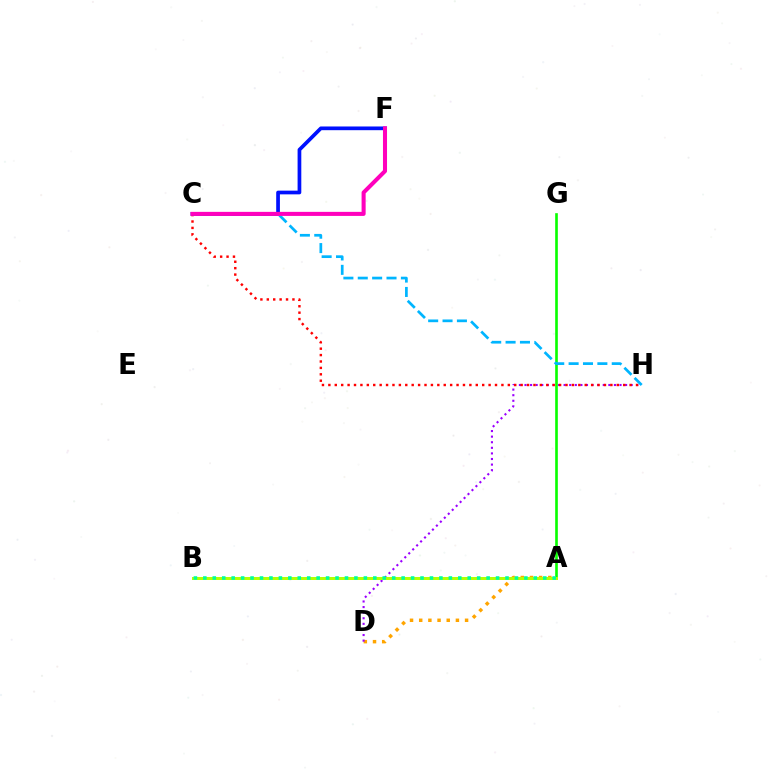{('A', 'D'): [{'color': '#ffa500', 'line_style': 'dotted', 'thickness': 2.49}], ('D', 'H'): [{'color': '#9b00ff', 'line_style': 'dotted', 'thickness': 1.52}], ('C', 'H'): [{'color': '#ff0000', 'line_style': 'dotted', 'thickness': 1.74}, {'color': '#00b5ff', 'line_style': 'dashed', 'thickness': 1.95}], ('C', 'F'): [{'color': '#0010ff', 'line_style': 'solid', 'thickness': 2.67}, {'color': '#ff00bd', 'line_style': 'solid', 'thickness': 2.92}], ('A', 'G'): [{'color': '#08ff00', 'line_style': 'solid', 'thickness': 1.9}], ('A', 'B'): [{'color': '#b3ff00', 'line_style': 'solid', 'thickness': 2.16}, {'color': '#00ff9d', 'line_style': 'dotted', 'thickness': 2.57}]}